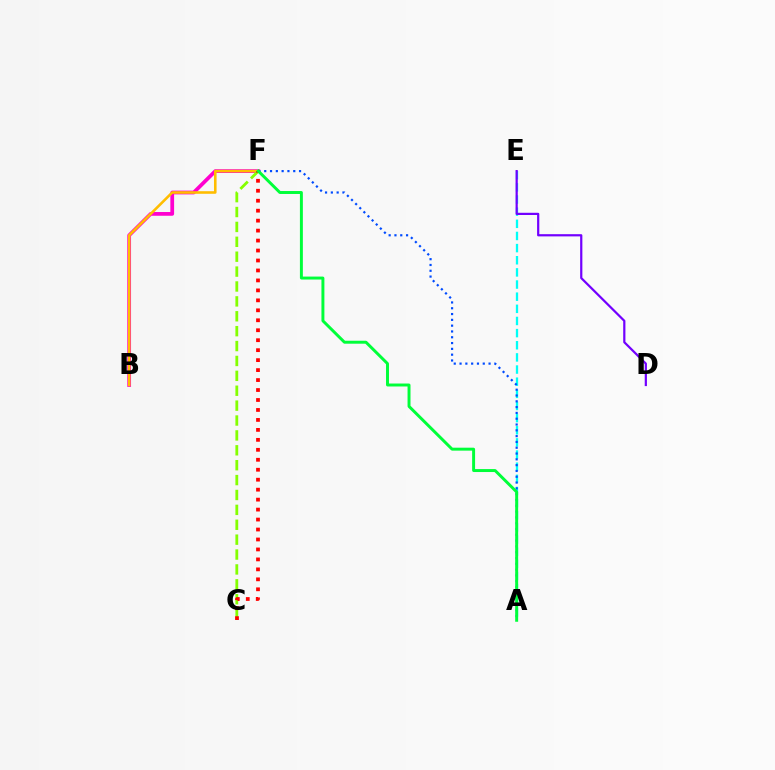{('B', 'F'): [{'color': '#ff00cf', 'line_style': 'solid', 'thickness': 2.7}, {'color': '#ffbd00', 'line_style': 'solid', 'thickness': 1.86}], ('A', 'E'): [{'color': '#00fff6', 'line_style': 'dashed', 'thickness': 1.65}], ('A', 'F'): [{'color': '#004bff', 'line_style': 'dotted', 'thickness': 1.58}, {'color': '#00ff39', 'line_style': 'solid', 'thickness': 2.13}], ('C', 'F'): [{'color': '#84ff00', 'line_style': 'dashed', 'thickness': 2.02}, {'color': '#ff0000', 'line_style': 'dotted', 'thickness': 2.71}], ('D', 'E'): [{'color': '#7200ff', 'line_style': 'solid', 'thickness': 1.59}]}